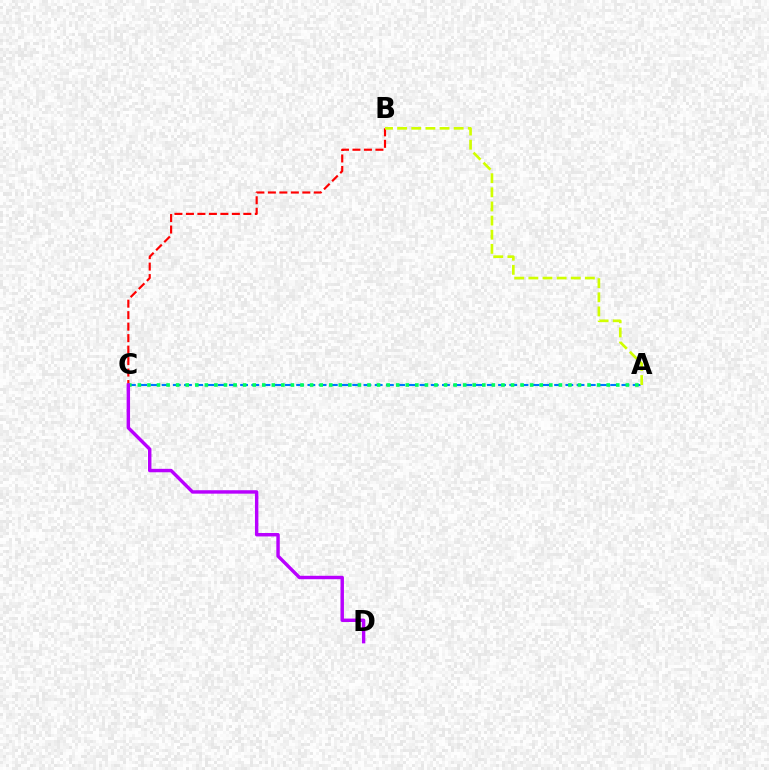{('B', 'C'): [{'color': '#ff0000', 'line_style': 'dashed', 'thickness': 1.56}], ('A', 'C'): [{'color': '#0074ff', 'line_style': 'dashed', 'thickness': 1.52}, {'color': '#00ff5c', 'line_style': 'dotted', 'thickness': 2.6}], ('A', 'B'): [{'color': '#d1ff00', 'line_style': 'dashed', 'thickness': 1.92}], ('C', 'D'): [{'color': '#b900ff', 'line_style': 'solid', 'thickness': 2.47}]}